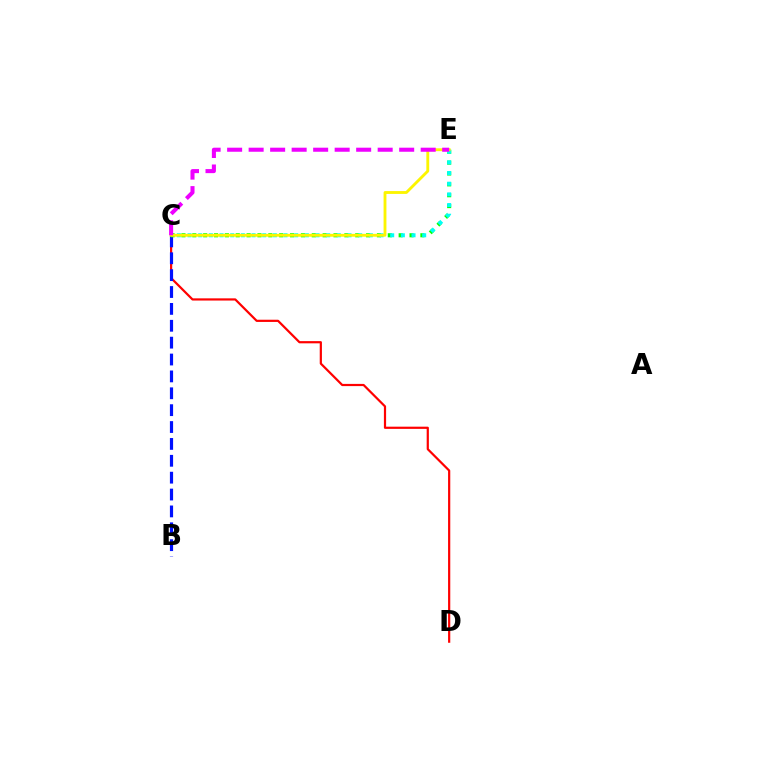{('C', 'D'): [{'color': '#ff0000', 'line_style': 'solid', 'thickness': 1.59}], ('B', 'C'): [{'color': '#0010ff', 'line_style': 'dashed', 'thickness': 2.29}], ('C', 'E'): [{'color': '#08ff00', 'line_style': 'dotted', 'thickness': 2.95}, {'color': '#00fff6', 'line_style': 'dotted', 'thickness': 2.9}, {'color': '#fcf500', 'line_style': 'solid', 'thickness': 2.05}, {'color': '#ee00ff', 'line_style': 'dashed', 'thickness': 2.92}]}